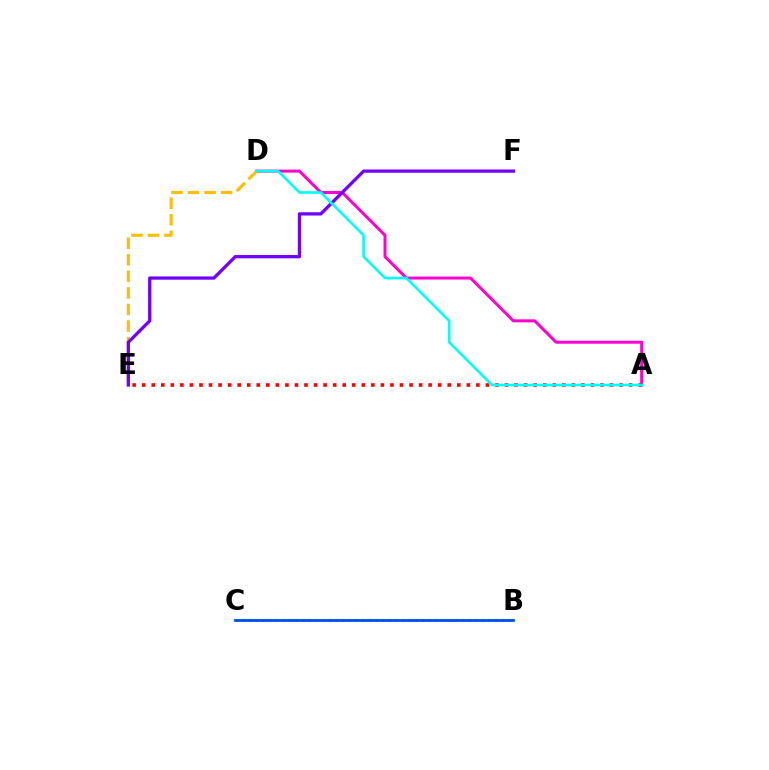{('A', 'D'): [{'color': '#ff00cf', 'line_style': 'solid', 'thickness': 2.16}, {'color': '#00fff6', 'line_style': 'solid', 'thickness': 1.88}], ('D', 'E'): [{'color': '#ffbd00', 'line_style': 'dashed', 'thickness': 2.25}], ('A', 'E'): [{'color': '#ff0000', 'line_style': 'dotted', 'thickness': 2.59}], ('B', 'C'): [{'color': '#84ff00', 'line_style': 'solid', 'thickness': 1.59}, {'color': '#00ff39', 'line_style': 'dotted', 'thickness': 1.81}, {'color': '#004bff', 'line_style': 'solid', 'thickness': 1.97}], ('E', 'F'): [{'color': '#7200ff', 'line_style': 'solid', 'thickness': 2.35}]}